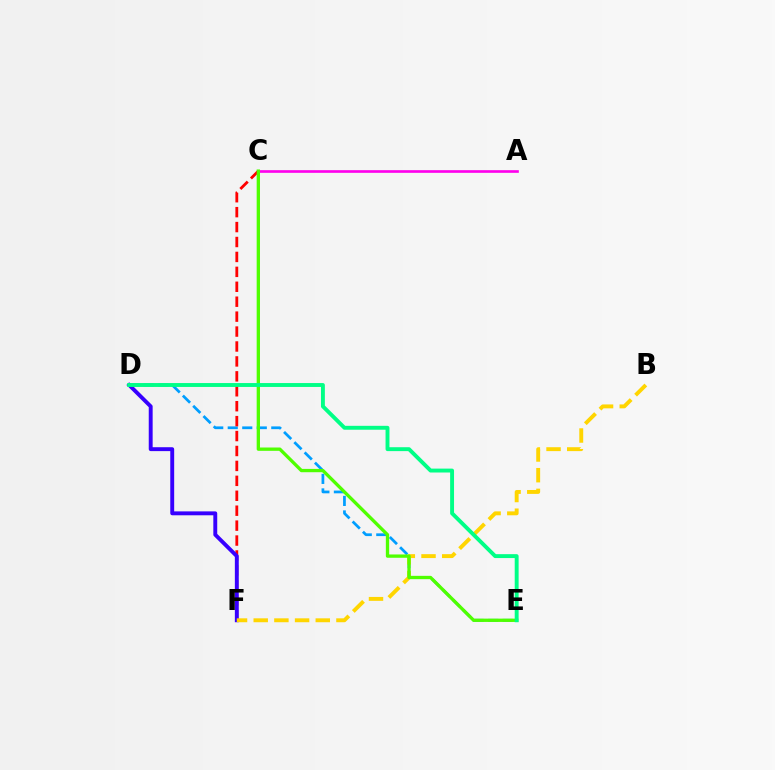{('D', 'E'): [{'color': '#009eff', 'line_style': 'dashed', 'thickness': 1.97}, {'color': '#00ff86', 'line_style': 'solid', 'thickness': 2.81}], ('C', 'F'): [{'color': '#ff0000', 'line_style': 'dashed', 'thickness': 2.03}], ('A', 'C'): [{'color': '#ff00ed', 'line_style': 'solid', 'thickness': 1.91}], ('D', 'F'): [{'color': '#3700ff', 'line_style': 'solid', 'thickness': 2.81}], ('B', 'F'): [{'color': '#ffd500', 'line_style': 'dashed', 'thickness': 2.81}], ('C', 'E'): [{'color': '#4fff00', 'line_style': 'solid', 'thickness': 2.39}]}